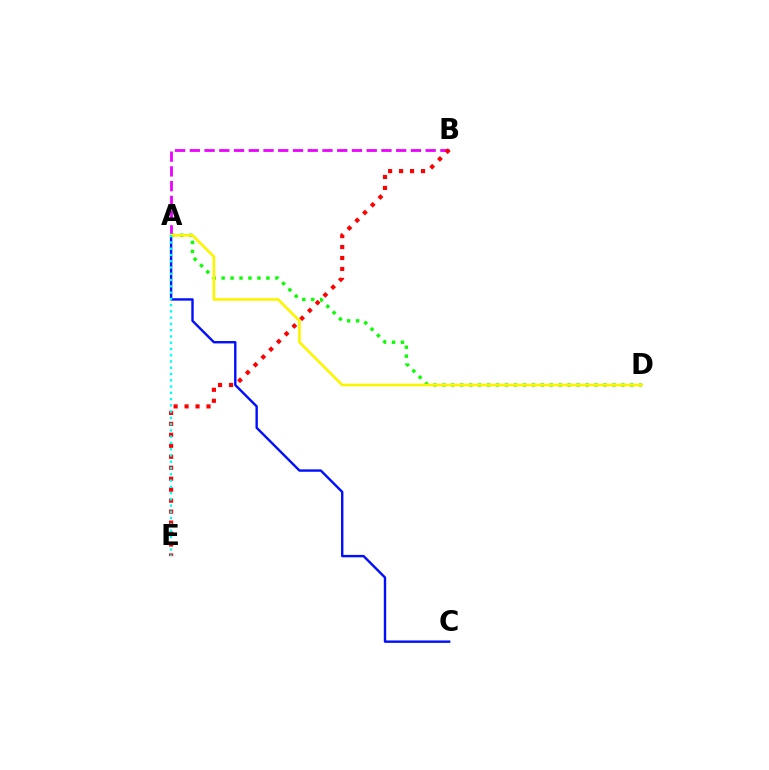{('A', 'B'): [{'color': '#ee00ff', 'line_style': 'dashed', 'thickness': 2.0}], ('A', 'C'): [{'color': '#0010ff', 'line_style': 'solid', 'thickness': 1.73}], ('A', 'D'): [{'color': '#08ff00', 'line_style': 'dotted', 'thickness': 2.43}, {'color': '#fcf500', 'line_style': 'solid', 'thickness': 1.91}], ('B', 'E'): [{'color': '#ff0000', 'line_style': 'dotted', 'thickness': 2.98}], ('A', 'E'): [{'color': '#00fff6', 'line_style': 'dotted', 'thickness': 1.7}]}